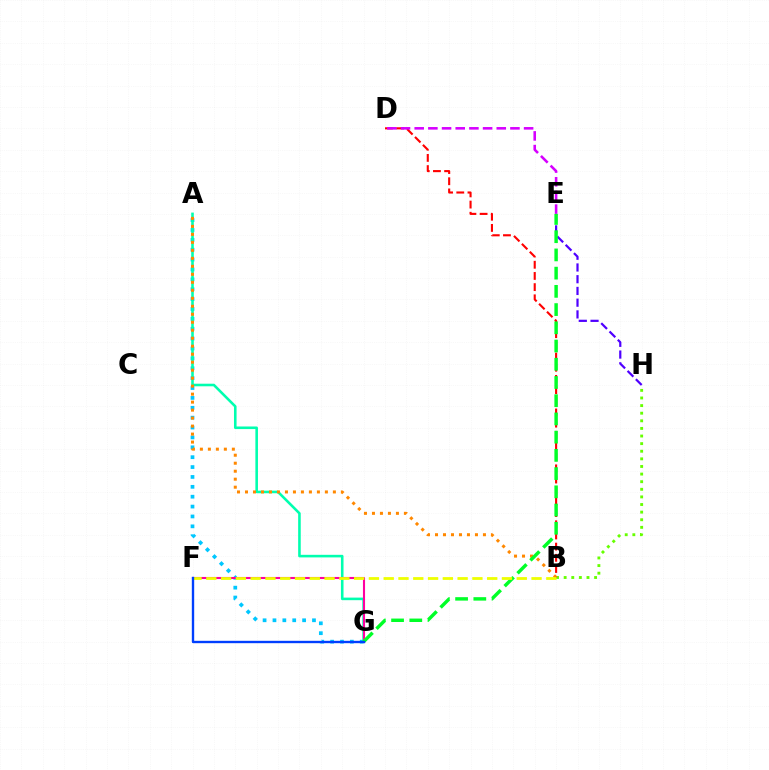{('A', 'G'): [{'color': '#00c7ff', 'line_style': 'dotted', 'thickness': 2.68}, {'color': '#00ffaf', 'line_style': 'solid', 'thickness': 1.86}], ('B', 'H'): [{'color': '#66ff00', 'line_style': 'dotted', 'thickness': 2.07}], ('B', 'D'): [{'color': '#ff0000', 'line_style': 'dashed', 'thickness': 1.52}], ('F', 'G'): [{'color': '#ff00a0', 'line_style': 'solid', 'thickness': 1.51}, {'color': '#003fff', 'line_style': 'solid', 'thickness': 1.71}], ('E', 'H'): [{'color': '#4f00ff', 'line_style': 'dashed', 'thickness': 1.59}], ('A', 'B'): [{'color': '#ff8800', 'line_style': 'dotted', 'thickness': 2.17}], ('D', 'E'): [{'color': '#d600ff', 'line_style': 'dashed', 'thickness': 1.86}], ('E', 'G'): [{'color': '#00ff27', 'line_style': 'dashed', 'thickness': 2.48}], ('B', 'F'): [{'color': '#eeff00', 'line_style': 'dashed', 'thickness': 2.01}]}